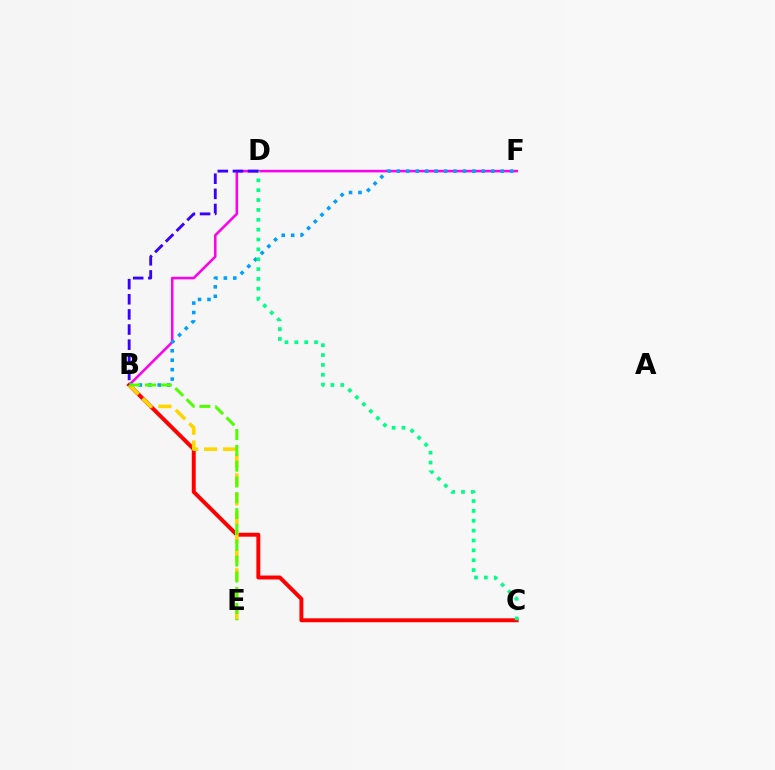{('B', 'F'): [{'color': '#ff00ed', 'line_style': 'solid', 'thickness': 1.83}, {'color': '#009eff', 'line_style': 'dotted', 'thickness': 2.56}], ('B', 'C'): [{'color': '#ff0000', 'line_style': 'solid', 'thickness': 2.83}], ('C', 'D'): [{'color': '#00ff86', 'line_style': 'dotted', 'thickness': 2.68}], ('B', 'E'): [{'color': '#ffd500', 'line_style': 'dashed', 'thickness': 2.58}, {'color': '#4fff00', 'line_style': 'dashed', 'thickness': 2.15}], ('B', 'D'): [{'color': '#3700ff', 'line_style': 'dashed', 'thickness': 2.06}]}